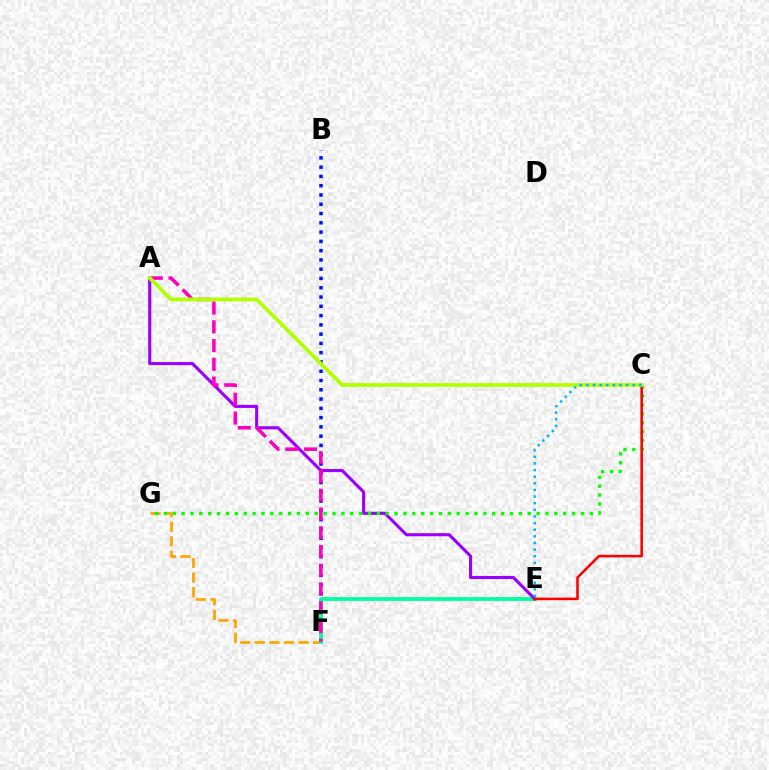{('B', 'F'): [{'color': '#0010ff', 'line_style': 'dotted', 'thickness': 2.52}], ('F', 'G'): [{'color': '#ffa500', 'line_style': 'dashed', 'thickness': 1.98}], ('E', 'F'): [{'color': '#00ff9d', 'line_style': 'solid', 'thickness': 2.73}], ('A', 'E'): [{'color': '#9b00ff', 'line_style': 'solid', 'thickness': 2.23}], ('A', 'F'): [{'color': '#ff00bd', 'line_style': 'dashed', 'thickness': 2.55}], ('C', 'G'): [{'color': '#08ff00', 'line_style': 'dotted', 'thickness': 2.41}], ('C', 'E'): [{'color': '#ff0000', 'line_style': 'solid', 'thickness': 1.85}, {'color': '#00b5ff', 'line_style': 'dotted', 'thickness': 1.8}], ('A', 'C'): [{'color': '#b3ff00', 'line_style': 'solid', 'thickness': 2.7}]}